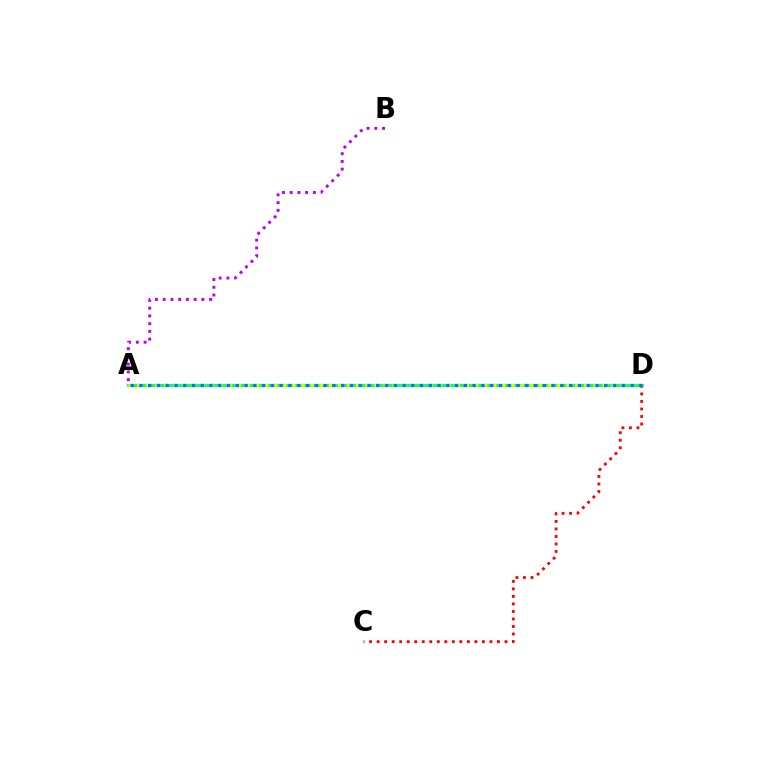{('C', 'D'): [{'color': '#ff0000', 'line_style': 'dotted', 'thickness': 2.04}], ('A', 'B'): [{'color': '#b900ff', 'line_style': 'dotted', 'thickness': 2.1}], ('A', 'D'): [{'color': '#00ff5c', 'line_style': 'solid', 'thickness': 2.07}, {'color': '#d1ff00', 'line_style': 'dotted', 'thickness': 2.48}, {'color': '#0074ff', 'line_style': 'dotted', 'thickness': 2.38}]}